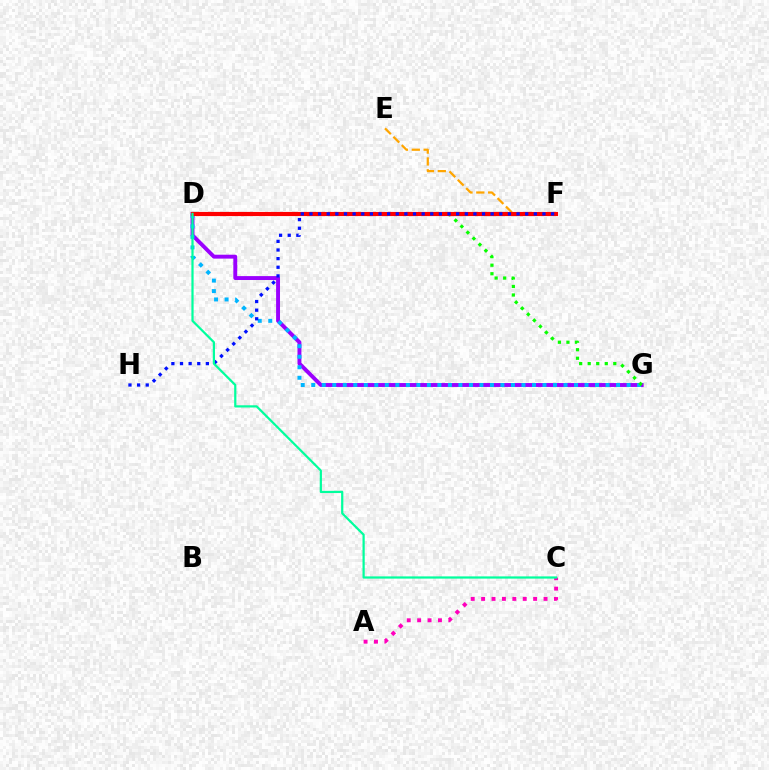{('D', 'G'): [{'color': '#9b00ff', 'line_style': 'solid', 'thickness': 2.81}, {'color': '#00b5ff', 'line_style': 'dotted', 'thickness': 2.86}, {'color': '#08ff00', 'line_style': 'dotted', 'thickness': 2.32}], ('A', 'C'): [{'color': '#ff00bd', 'line_style': 'dotted', 'thickness': 2.83}], ('D', 'F'): [{'color': '#b3ff00', 'line_style': 'dotted', 'thickness': 1.9}, {'color': '#ff0000', 'line_style': 'solid', 'thickness': 2.98}], ('E', 'F'): [{'color': '#ffa500', 'line_style': 'dashed', 'thickness': 1.61}], ('F', 'H'): [{'color': '#0010ff', 'line_style': 'dotted', 'thickness': 2.34}], ('C', 'D'): [{'color': '#00ff9d', 'line_style': 'solid', 'thickness': 1.59}]}